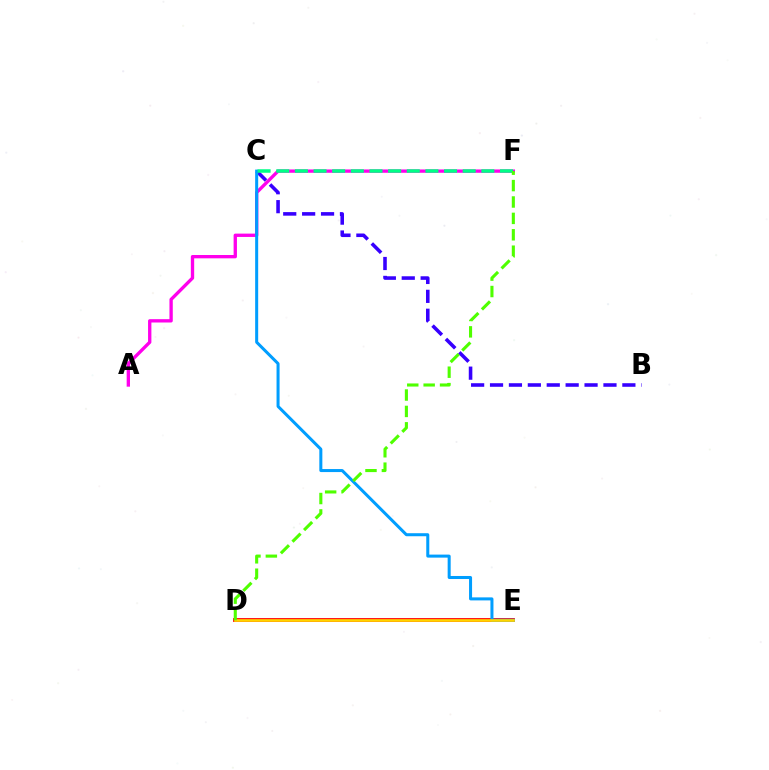{('B', 'C'): [{'color': '#3700ff', 'line_style': 'dashed', 'thickness': 2.57}], ('A', 'F'): [{'color': '#ff00ed', 'line_style': 'solid', 'thickness': 2.4}], ('D', 'E'): [{'color': '#ff0000', 'line_style': 'solid', 'thickness': 2.73}, {'color': '#ffd500', 'line_style': 'solid', 'thickness': 1.92}], ('C', 'E'): [{'color': '#009eff', 'line_style': 'solid', 'thickness': 2.18}], ('C', 'F'): [{'color': '#00ff86', 'line_style': 'dashed', 'thickness': 2.53}], ('D', 'F'): [{'color': '#4fff00', 'line_style': 'dashed', 'thickness': 2.23}]}